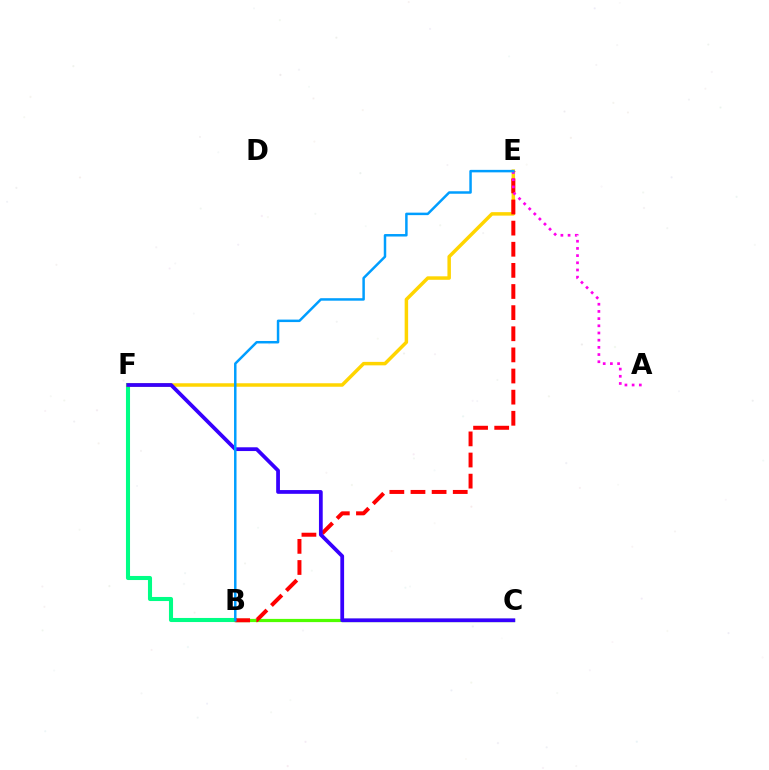{('B', 'F'): [{'color': '#00ff86', 'line_style': 'solid', 'thickness': 2.94}], ('E', 'F'): [{'color': '#ffd500', 'line_style': 'solid', 'thickness': 2.51}], ('B', 'C'): [{'color': '#4fff00', 'line_style': 'solid', 'thickness': 2.31}], ('B', 'E'): [{'color': '#ff0000', 'line_style': 'dashed', 'thickness': 2.87}, {'color': '#009eff', 'line_style': 'solid', 'thickness': 1.79}], ('C', 'F'): [{'color': '#3700ff', 'line_style': 'solid', 'thickness': 2.71}], ('A', 'E'): [{'color': '#ff00ed', 'line_style': 'dotted', 'thickness': 1.95}]}